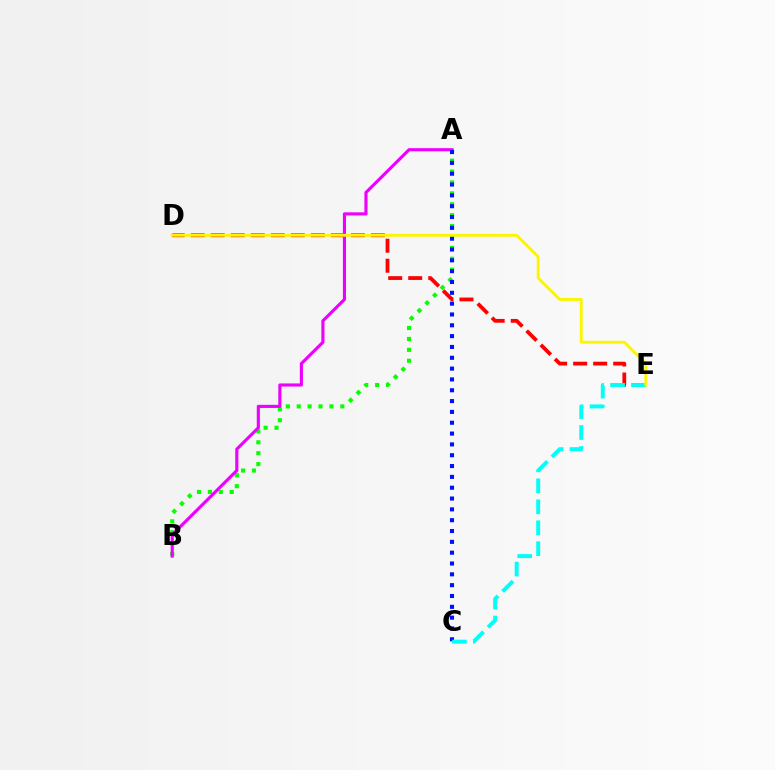{('D', 'E'): [{'color': '#ff0000', 'line_style': 'dashed', 'thickness': 2.72}, {'color': '#fcf500', 'line_style': 'solid', 'thickness': 2.06}], ('A', 'B'): [{'color': '#08ff00', 'line_style': 'dotted', 'thickness': 2.96}, {'color': '#ee00ff', 'line_style': 'solid', 'thickness': 2.25}], ('A', 'C'): [{'color': '#0010ff', 'line_style': 'dotted', 'thickness': 2.94}], ('C', 'E'): [{'color': '#00fff6', 'line_style': 'dashed', 'thickness': 2.85}]}